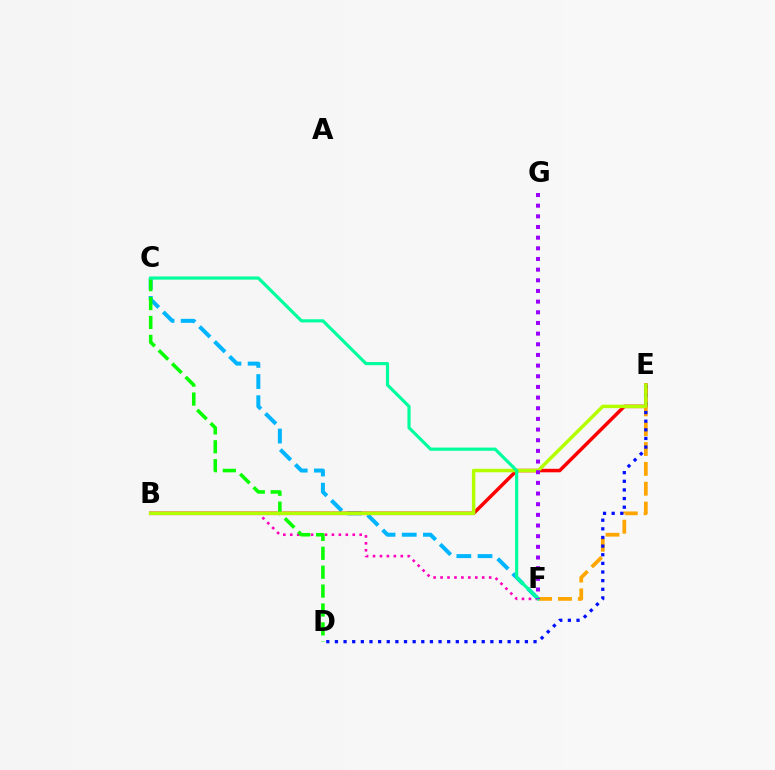{('E', 'F'): [{'color': '#ffa500', 'line_style': 'dashed', 'thickness': 2.69}], ('C', 'F'): [{'color': '#00b5ff', 'line_style': 'dashed', 'thickness': 2.87}, {'color': '#00ff9d', 'line_style': 'solid', 'thickness': 2.28}], ('B', 'F'): [{'color': '#ff00bd', 'line_style': 'dotted', 'thickness': 1.89}], ('B', 'E'): [{'color': '#ff0000', 'line_style': 'solid', 'thickness': 2.52}, {'color': '#b3ff00', 'line_style': 'solid', 'thickness': 2.5}], ('D', 'E'): [{'color': '#0010ff', 'line_style': 'dotted', 'thickness': 2.35}], ('C', 'D'): [{'color': '#08ff00', 'line_style': 'dashed', 'thickness': 2.57}], ('F', 'G'): [{'color': '#9b00ff', 'line_style': 'dotted', 'thickness': 2.9}]}